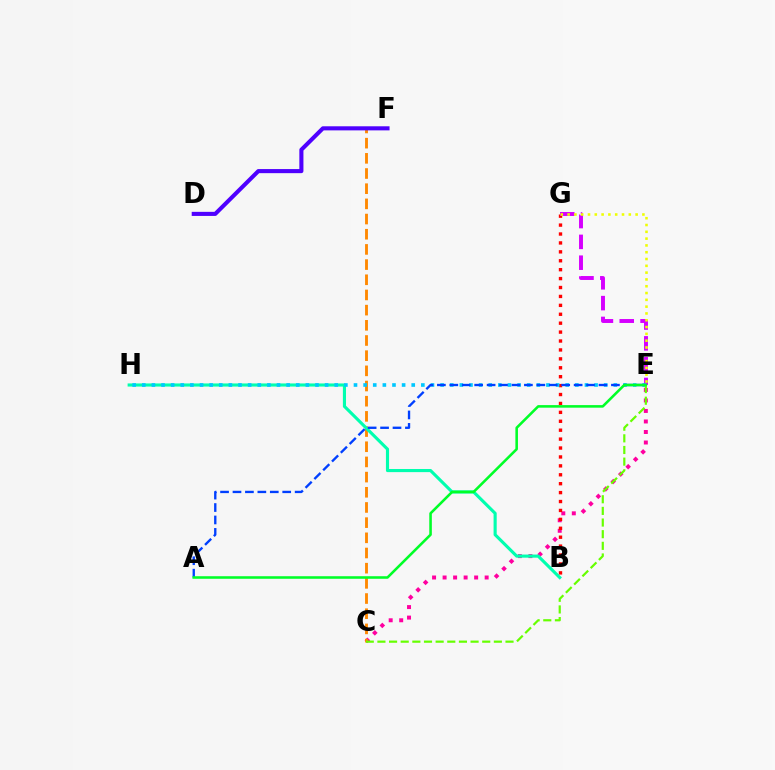{('C', 'E'): [{'color': '#ff00a0', 'line_style': 'dotted', 'thickness': 2.86}, {'color': '#66ff00', 'line_style': 'dashed', 'thickness': 1.58}], ('C', 'F'): [{'color': '#ff8800', 'line_style': 'dashed', 'thickness': 2.06}], ('B', 'H'): [{'color': '#00ffaf', 'line_style': 'solid', 'thickness': 2.25}], ('B', 'G'): [{'color': '#ff0000', 'line_style': 'dotted', 'thickness': 2.42}], ('E', 'G'): [{'color': '#d600ff', 'line_style': 'dashed', 'thickness': 2.83}, {'color': '#eeff00', 'line_style': 'dotted', 'thickness': 1.85}], ('E', 'H'): [{'color': '#00c7ff', 'line_style': 'dotted', 'thickness': 2.61}], ('A', 'E'): [{'color': '#003fff', 'line_style': 'dashed', 'thickness': 1.69}, {'color': '#00ff27', 'line_style': 'solid', 'thickness': 1.85}], ('D', 'F'): [{'color': '#4f00ff', 'line_style': 'solid', 'thickness': 2.94}]}